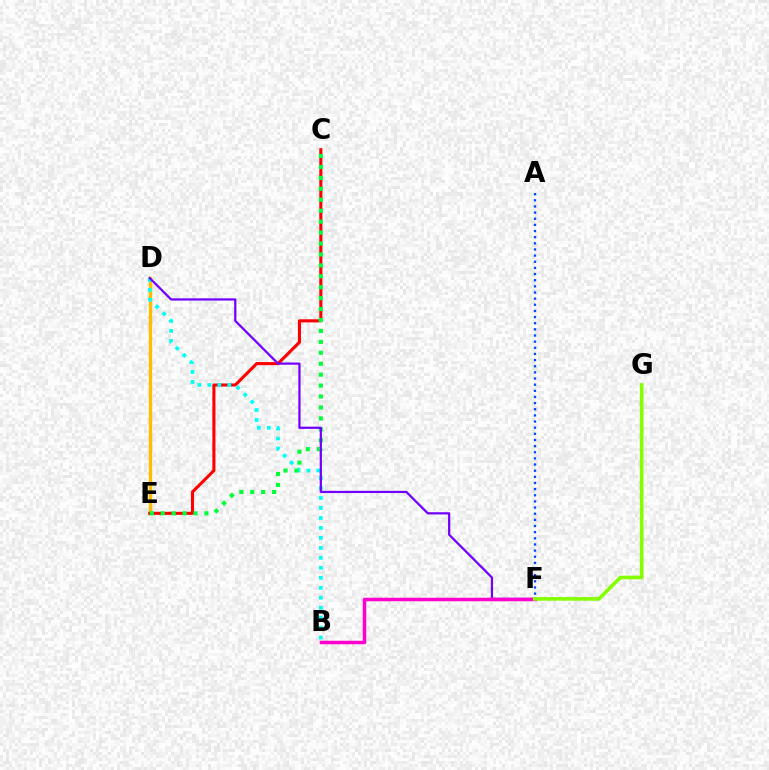{('D', 'E'): [{'color': '#ffbd00', 'line_style': 'solid', 'thickness': 2.43}], ('C', 'E'): [{'color': '#ff0000', 'line_style': 'solid', 'thickness': 2.23}, {'color': '#00ff39', 'line_style': 'dotted', 'thickness': 2.97}], ('B', 'D'): [{'color': '#00fff6', 'line_style': 'dotted', 'thickness': 2.71}], ('D', 'F'): [{'color': '#7200ff', 'line_style': 'solid', 'thickness': 1.61}], ('B', 'F'): [{'color': '#ff00cf', 'line_style': 'solid', 'thickness': 2.52}], ('A', 'F'): [{'color': '#004bff', 'line_style': 'dotted', 'thickness': 1.67}], ('F', 'G'): [{'color': '#84ff00', 'line_style': 'solid', 'thickness': 2.62}]}